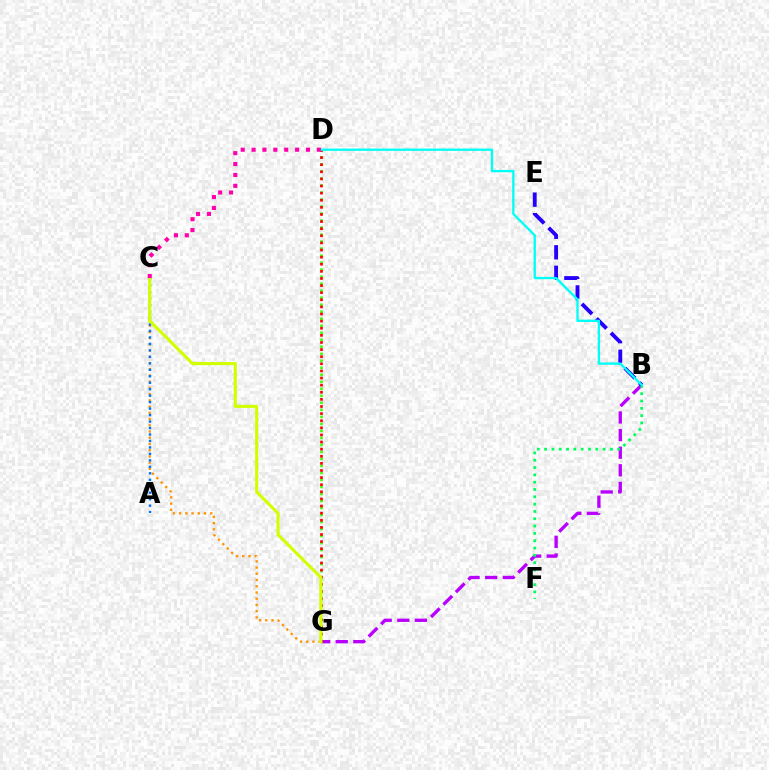{('B', 'G'): [{'color': '#b900ff', 'line_style': 'dashed', 'thickness': 2.39}], ('C', 'G'): [{'color': '#ff9400', 'line_style': 'dotted', 'thickness': 1.69}, {'color': '#d1ff00', 'line_style': 'solid', 'thickness': 2.23}], ('B', 'F'): [{'color': '#00ff5c', 'line_style': 'dotted', 'thickness': 1.99}], ('B', 'E'): [{'color': '#2500ff', 'line_style': 'dashed', 'thickness': 2.78}], ('A', 'C'): [{'color': '#0074ff', 'line_style': 'dotted', 'thickness': 1.76}], ('D', 'G'): [{'color': '#3dff00', 'line_style': 'dotted', 'thickness': 1.9}, {'color': '#ff0000', 'line_style': 'dotted', 'thickness': 1.93}], ('B', 'D'): [{'color': '#00fff6', 'line_style': 'solid', 'thickness': 1.68}], ('C', 'D'): [{'color': '#ff00ac', 'line_style': 'dotted', 'thickness': 2.96}]}